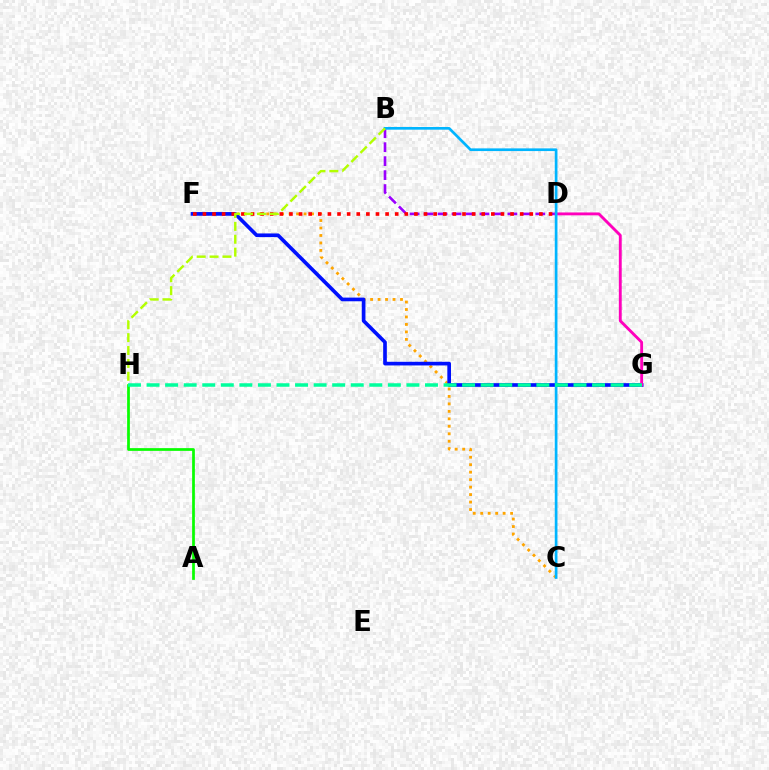{('B', 'D'): [{'color': '#9b00ff', 'line_style': 'dashed', 'thickness': 1.9}], ('C', 'F'): [{'color': '#ffa500', 'line_style': 'dotted', 'thickness': 2.03}], ('A', 'H'): [{'color': '#08ff00', 'line_style': 'solid', 'thickness': 1.96}], ('F', 'G'): [{'color': '#0010ff', 'line_style': 'solid', 'thickness': 2.64}], ('D', 'G'): [{'color': '#ff00bd', 'line_style': 'solid', 'thickness': 2.07}], ('D', 'F'): [{'color': '#ff0000', 'line_style': 'dotted', 'thickness': 2.61}], ('B', 'C'): [{'color': '#00b5ff', 'line_style': 'solid', 'thickness': 1.94}], ('B', 'H'): [{'color': '#b3ff00', 'line_style': 'dashed', 'thickness': 1.75}], ('G', 'H'): [{'color': '#00ff9d', 'line_style': 'dashed', 'thickness': 2.52}]}